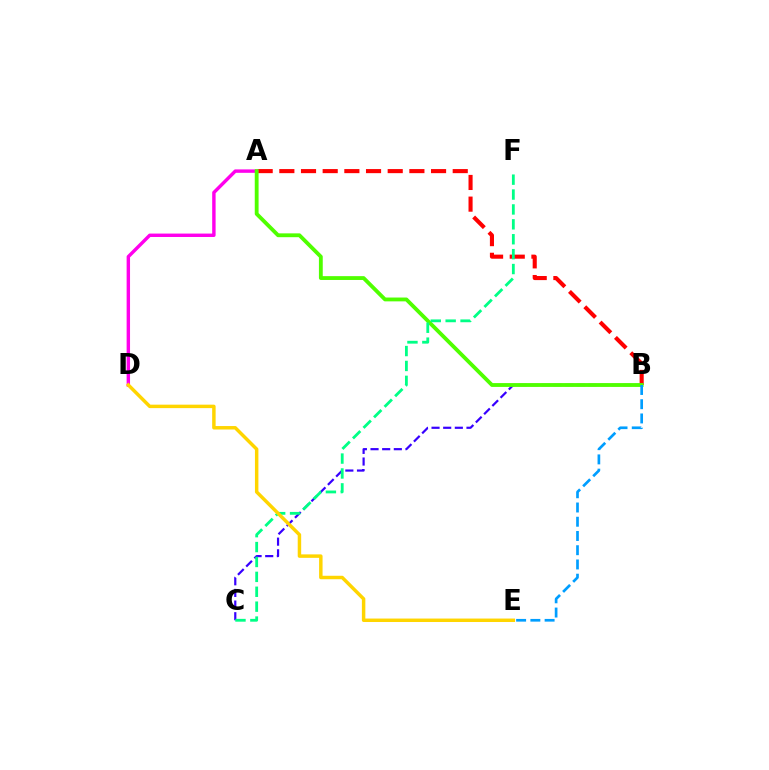{('A', 'B'): [{'color': '#ff0000', 'line_style': 'dashed', 'thickness': 2.94}, {'color': '#4fff00', 'line_style': 'solid', 'thickness': 2.76}], ('A', 'D'): [{'color': '#ff00ed', 'line_style': 'solid', 'thickness': 2.46}], ('B', 'C'): [{'color': '#3700ff', 'line_style': 'dashed', 'thickness': 1.58}], ('C', 'F'): [{'color': '#00ff86', 'line_style': 'dashed', 'thickness': 2.02}], ('B', 'E'): [{'color': '#009eff', 'line_style': 'dashed', 'thickness': 1.93}], ('D', 'E'): [{'color': '#ffd500', 'line_style': 'solid', 'thickness': 2.49}]}